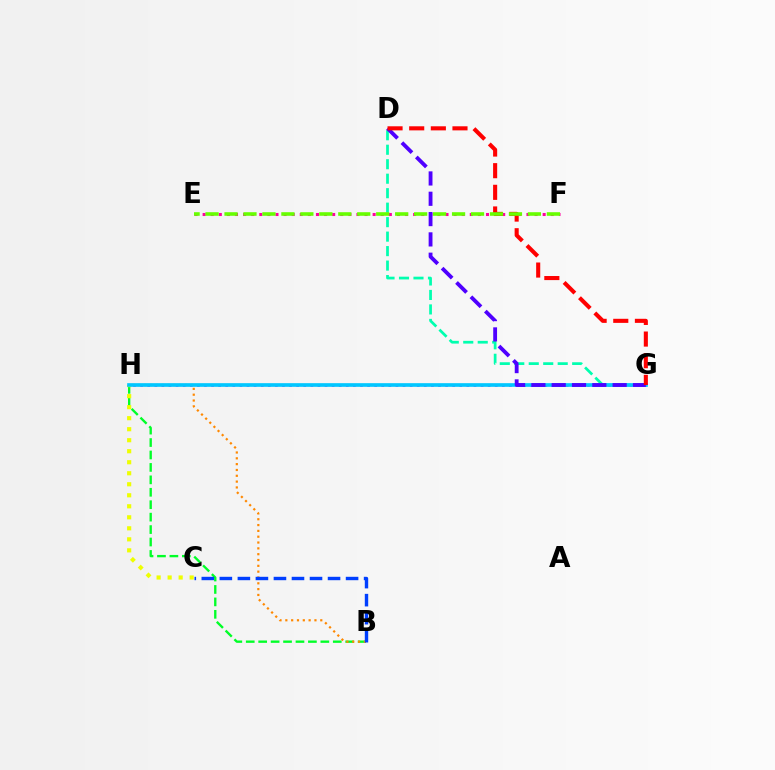{('G', 'H'): [{'color': '#d600ff', 'line_style': 'dotted', 'thickness': 1.93}, {'color': '#00c7ff', 'line_style': 'solid', 'thickness': 2.63}], ('B', 'H'): [{'color': '#00ff27', 'line_style': 'dashed', 'thickness': 1.69}, {'color': '#ff8800', 'line_style': 'dotted', 'thickness': 1.58}], ('D', 'G'): [{'color': '#00ffaf', 'line_style': 'dashed', 'thickness': 1.97}, {'color': '#4f00ff', 'line_style': 'dashed', 'thickness': 2.76}, {'color': '#ff0000', 'line_style': 'dashed', 'thickness': 2.94}], ('E', 'F'): [{'color': '#ff00a0', 'line_style': 'dotted', 'thickness': 2.2}, {'color': '#66ff00', 'line_style': 'dashed', 'thickness': 2.58}], ('C', 'H'): [{'color': '#eeff00', 'line_style': 'dotted', 'thickness': 2.99}], ('B', 'C'): [{'color': '#003fff', 'line_style': 'dashed', 'thickness': 2.45}]}